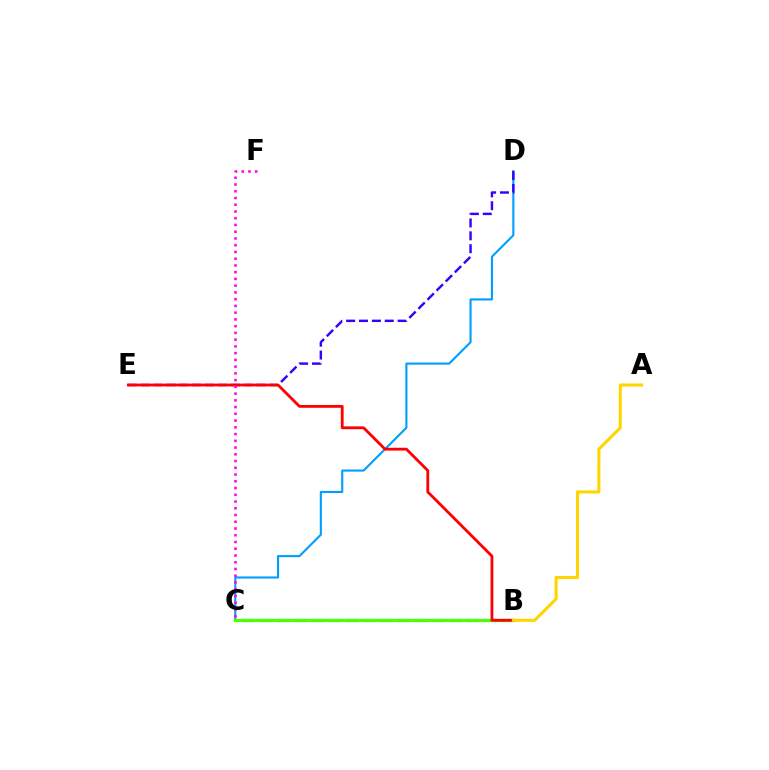{('B', 'C'): [{'color': '#00ff86', 'line_style': 'dashed', 'thickness': 2.35}, {'color': '#4fff00', 'line_style': 'solid', 'thickness': 2.25}], ('C', 'D'): [{'color': '#009eff', 'line_style': 'solid', 'thickness': 1.52}], ('D', 'E'): [{'color': '#3700ff', 'line_style': 'dashed', 'thickness': 1.75}], ('B', 'E'): [{'color': '#ff0000', 'line_style': 'solid', 'thickness': 2.02}], ('C', 'F'): [{'color': '#ff00ed', 'line_style': 'dotted', 'thickness': 1.83}], ('A', 'B'): [{'color': '#ffd500', 'line_style': 'solid', 'thickness': 2.2}]}